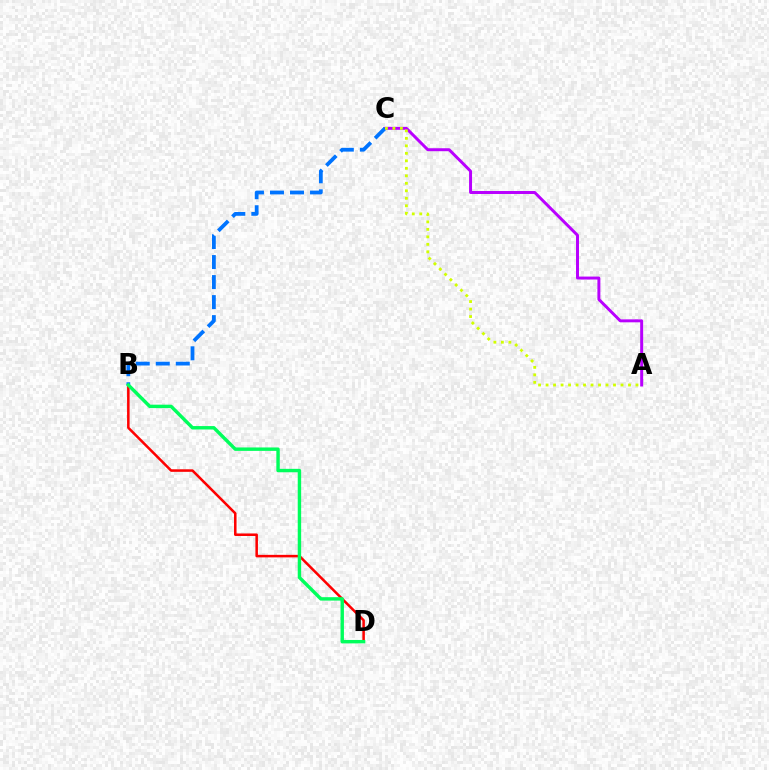{('B', 'D'): [{'color': '#ff0000', 'line_style': 'solid', 'thickness': 1.82}, {'color': '#00ff5c', 'line_style': 'solid', 'thickness': 2.46}], ('A', 'C'): [{'color': '#b900ff', 'line_style': 'solid', 'thickness': 2.14}, {'color': '#d1ff00', 'line_style': 'dotted', 'thickness': 2.04}], ('B', 'C'): [{'color': '#0074ff', 'line_style': 'dashed', 'thickness': 2.72}]}